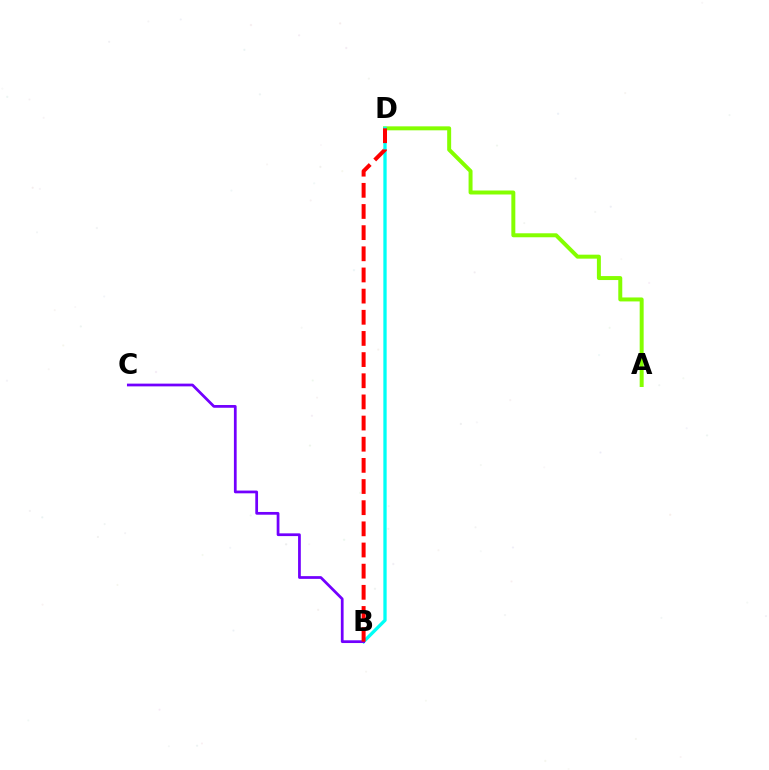{('A', 'D'): [{'color': '#84ff00', 'line_style': 'solid', 'thickness': 2.86}], ('B', 'D'): [{'color': '#00fff6', 'line_style': 'solid', 'thickness': 2.39}, {'color': '#ff0000', 'line_style': 'dashed', 'thickness': 2.87}], ('B', 'C'): [{'color': '#7200ff', 'line_style': 'solid', 'thickness': 1.98}]}